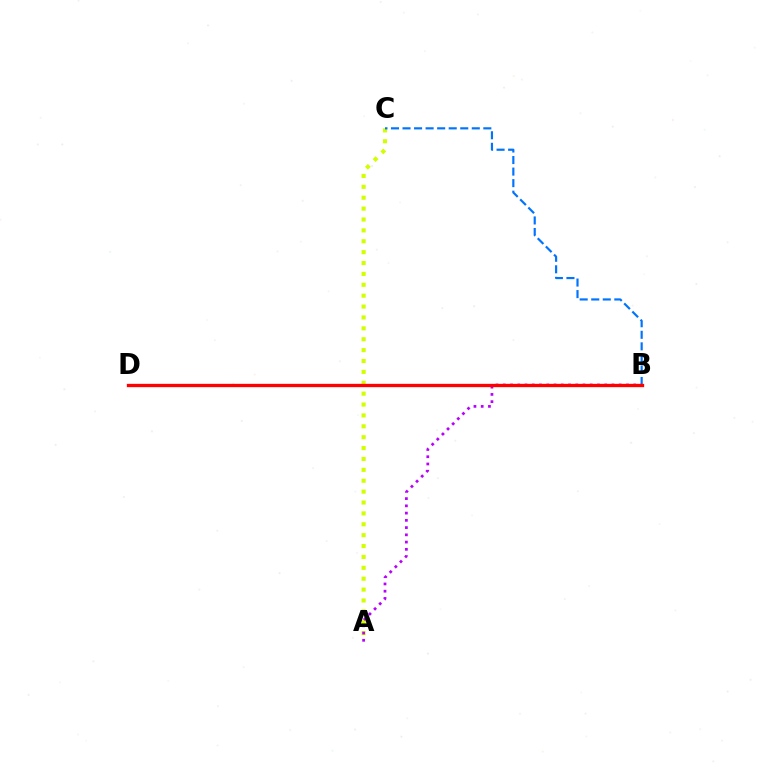{('A', 'C'): [{'color': '#d1ff00', 'line_style': 'dotted', 'thickness': 2.96}], ('B', 'C'): [{'color': '#0074ff', 'line_style': 'dashed', 'thickness': 1.57}], ('A', 'B'): [{'color': '#b900ff', 'line_style': 'dotted', 'thickness': 1.97}], ('B', 'D'): [{'color': '#00ff5c', 'line_style': 'solid', 'thickness': 1.86}, {'color': '#ff0000', 'line_style': 'solid', 'thickness': 2.4}]}